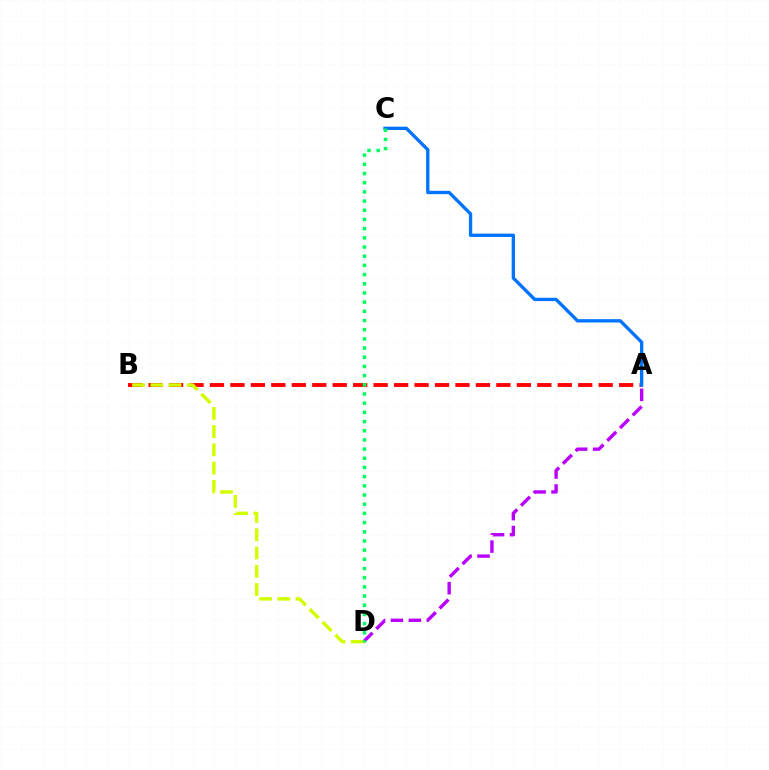{('A', 'B'): [{'color': '#ff0000', 'line_style': 'dashed', 'thickness': 2.78}], ('A', 'D'): [{'color': '#b900ff', 'line_style': 'dashed', 'thickness': 2.44}], ('A', 'C'): [{'color': '#0074ff', 'line_style': 'solid', 'thickness': 2.41}], ('B', 'D'): [{'color': '#d1ff00', 'line_style': 'dashed', 'thickness': 2.48}], ('C', 'D'): [{'color': '#00ff5c', 'line_style': 'dotted', 'thickness': 2.5}]}